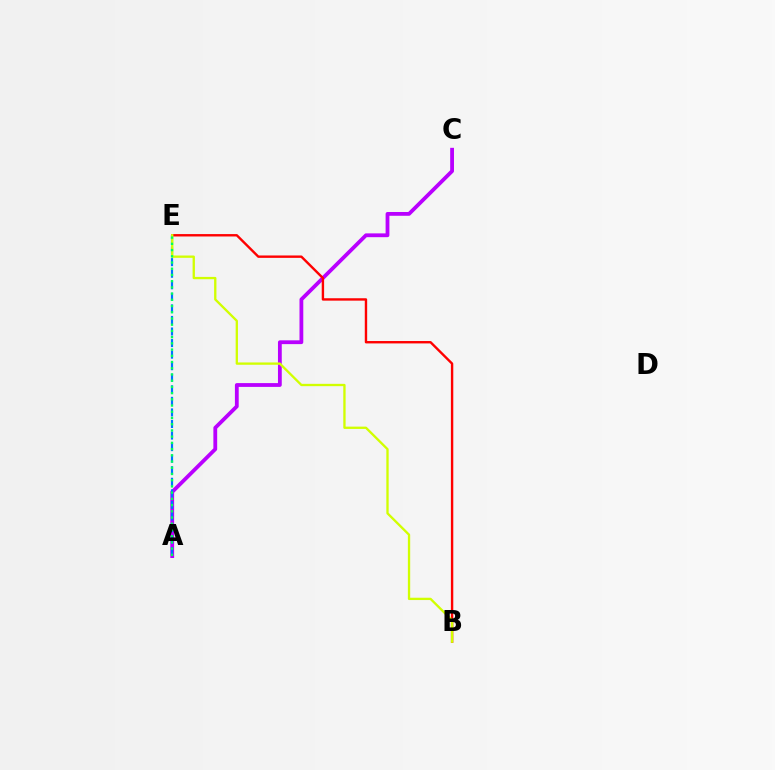{('A', 'C'): [{'color': '#b900ff', 'line_style': 'solid', 'thickness': 2.73}], ('A', 'E'): [{'color': '#0074ff', 'line_style': 'dashed', 'thickness': 1.57}, {'color': '#00ff5c', 'line_style': 'dotted', 'thickness': 1.69}], ('B', 'E'): [{'color': '#ff0000', 'line_style': 'solid', 'thickness': 1.72}, {'color': '#d1ff00', 'line_style': 'solid', 'thickness': 1.67}]}